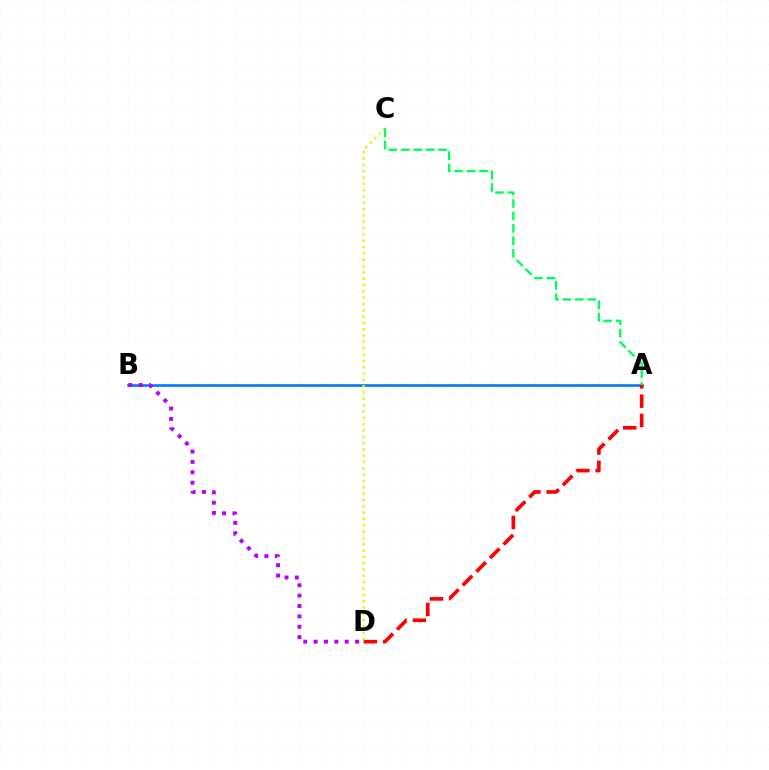{('A', 'B'): [{'color': '#0074ff', 'line_style': 'solid', 'thickness': 1.85}], ('A', 'D'): [{'color': '#ff0000', 'line_style': 'dashed', 'thickness': 2.62}], ('C', 'D'): [{'color': '#d1ff00', 'line_style': 'dotted', 'thickness': 1.72}], ('A', 'C'): [{'color': '#00ff5c', 'line_style': 'dashed', 'thickness': 1.69}], ('B', 'D'): [{'color': '#b900ff', 'line_style': 'dotted', 'thickness': 2.82}]}